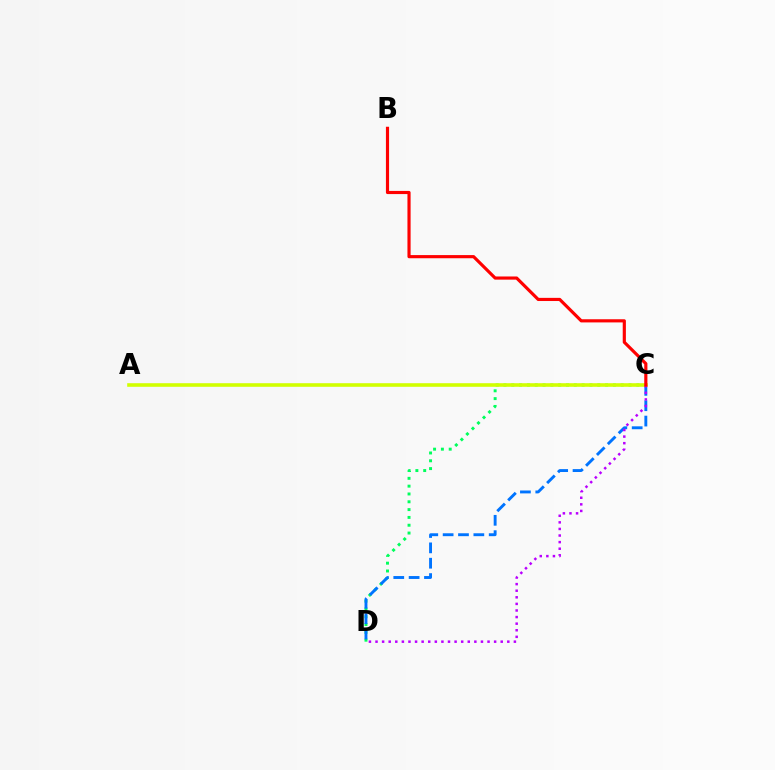{('C', 'D'): [{'color': '#00ff5c', 'line_style': 'dotted', 'thickness': 2.12}, {'color': '#0074ff', 'line_style': 'dashed', 'thickness': 2.09}, {'color': '#b900ff', 'line_style': 'dotted', 'thickness': 1.79}], ('A', 'C'): [{'color': '#d1ff00', 'line_style': 'solid', 'thickness': 2.59}], ('B', 'C'): [{'color': '#ff0000', 'line_style': 'solid', 'thickness': 2.27}]}